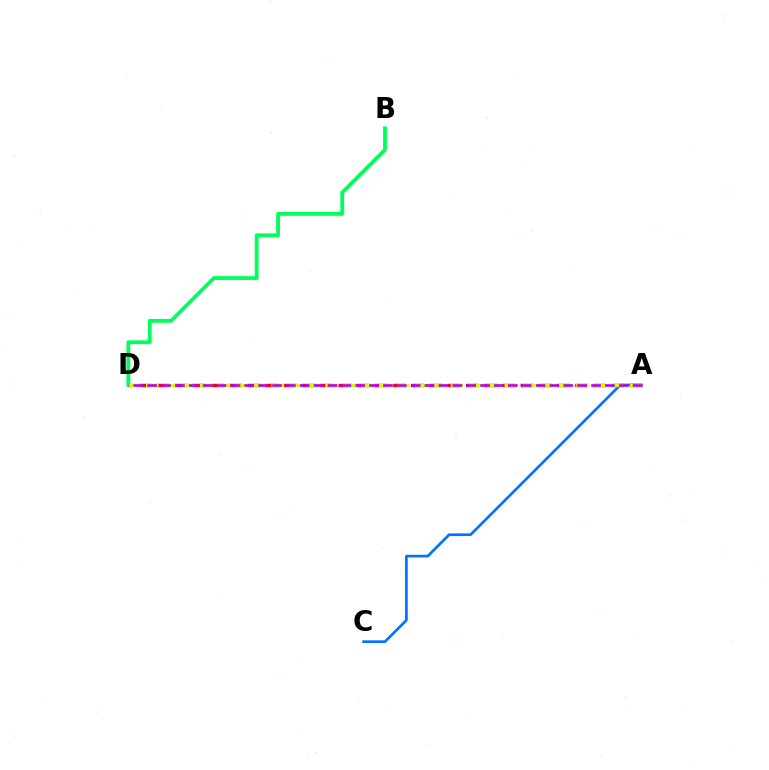{('A', 'D'): [{'color': '#ff0000', 'line_style': 'dashed', 'thickness': 2.47}, {'color': '#d1ff00', 'line_style': 'dashed', 'thickness': 2.43}, {'color': '#b900ff', 'line_style': 'dashed', 'thickness': 1.88}], ('B', 'D'): [{'color': '#00ff5c', 'line_style': 'solid', 'thickness': 2.75}], ('A', 'C'): [{'color': '#0074ff', 'line_style': 'solid', 'thickness': 1.94}]}